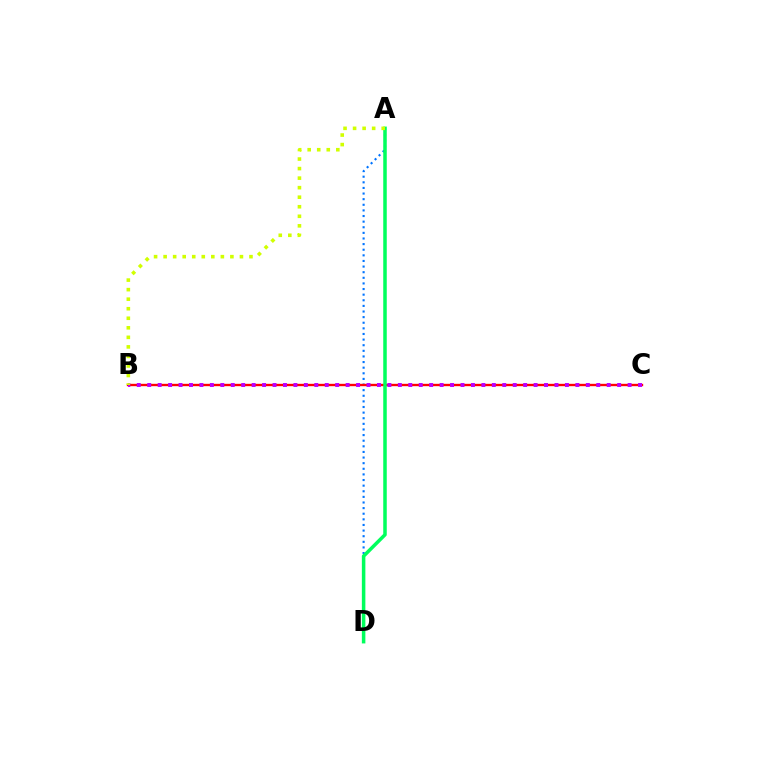{('A', 'D'): [{'color': '#0074ff', 'line_style': 'dotted', 'thickness': 1.53}, {'color': '#00ff5c', 'line_style': 'solid', 'thickness': 2.53}], ('B', 'C'): [{'color': '#ff0000', 'line_style': 'solid', 'thickness': 1.7}, {'color': '#b900ff', 'line_style': 'dotted', 'thickness': 2.84}], ('A', 'B'): [{'color': '#d1ff00', 'line_style': 'dotted', 'thickness': 2.59}]}